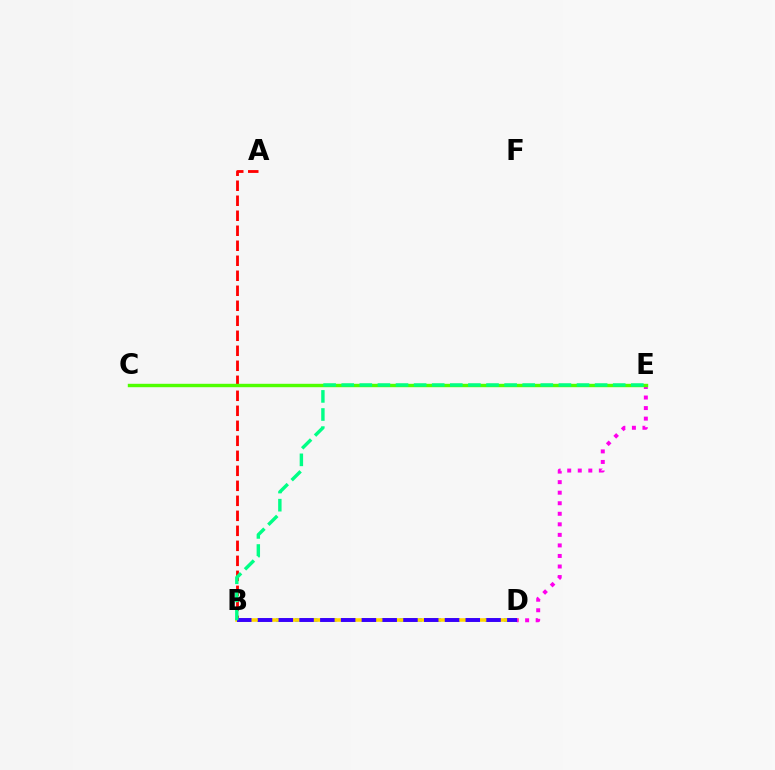{('A', 'B'): [{'color': '#ff0000', 'line_style': 'dashed', 'thickness': 2.04}], ('B', 'D'): [{'color': '#009eff', 'line_style': 'dotted', 'thickness': 2.58}, {'color': '#ffd500', 'line_style': 'solid', 'thickness': 2.58}, {'color': '#3700ff', 'line_style': 'dashed', 'thickness': 2.82}], ('D', 'E'): [{'color': '#ff00ed', 'line_style': 'dotted', 'thickness': 2.86}], ('C', 'E'): [{'color': '#4fff00', 'line_style': 'solid', 'thickness': 2.45}], ('B', 'E'): [{'color': '#00ff86', 'line_style': 'dashed', 'thickness': 2.46}]}